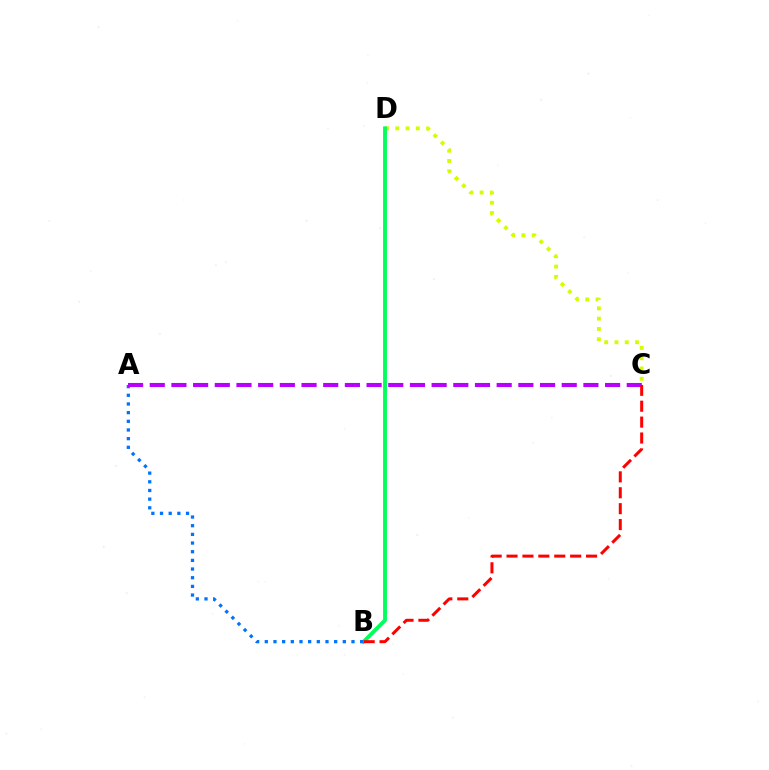{('C', 'D'): [{'color': '#d1ff00', 'line_style': 'dotted', 'thickness': 2.8}], ('B', 'D'): [{'color': '#00ff5c', 'line_style': 'solid', 'thickness': 2.77}], ('A', 'B'): [{'color': '#0074ff', 'line_style': 'dotted', 'thickness': 2.36}], ('A', 'C'): [{'color': '#b900ff', 'line_style': 'dashed', 'thickness': 2.95}], ('B', 'C'): [{'color': '#ff0000', 'line_style': 'dashed', 'thickness': 2.16}]}